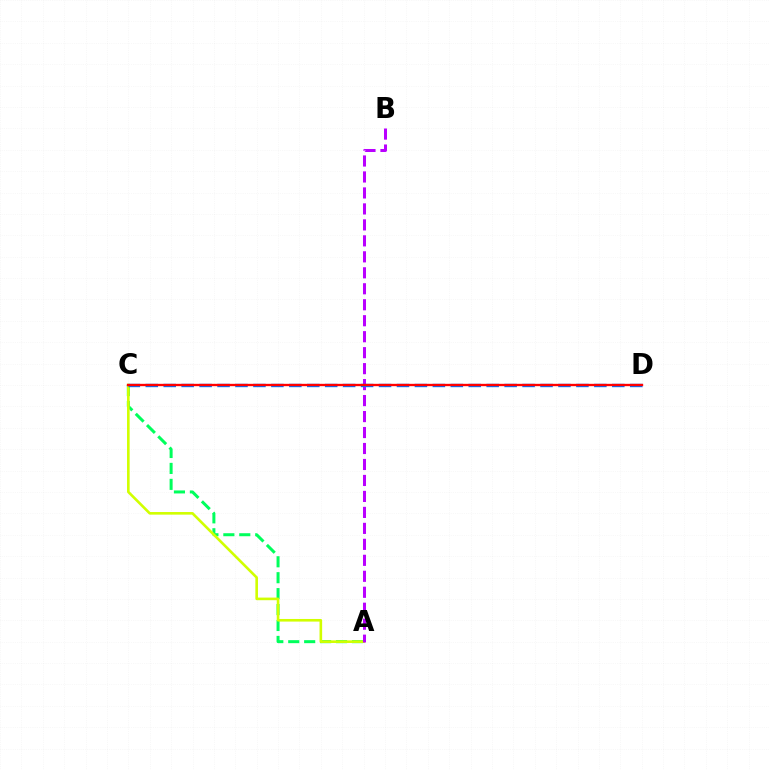{('A', 'C'): [{'color': '#00ff5c', 'line_style': 'dashed', 'thickness': 2.16}, {'color': '#d1ff00', 'line_style': 'solid', 'thickness': 1.88}], ('A', 'B'): [{'color': '#b900ff', 'line_style': 'dashed', 'thickness': 2.17}], ('C', 'D'): [{'color': '#0074ff', 'line_style': 'dashed', 'thickness': 2.44}, {'color': '#ff0000', 'line_style': 'solid', 'thickness': 1.69}]}